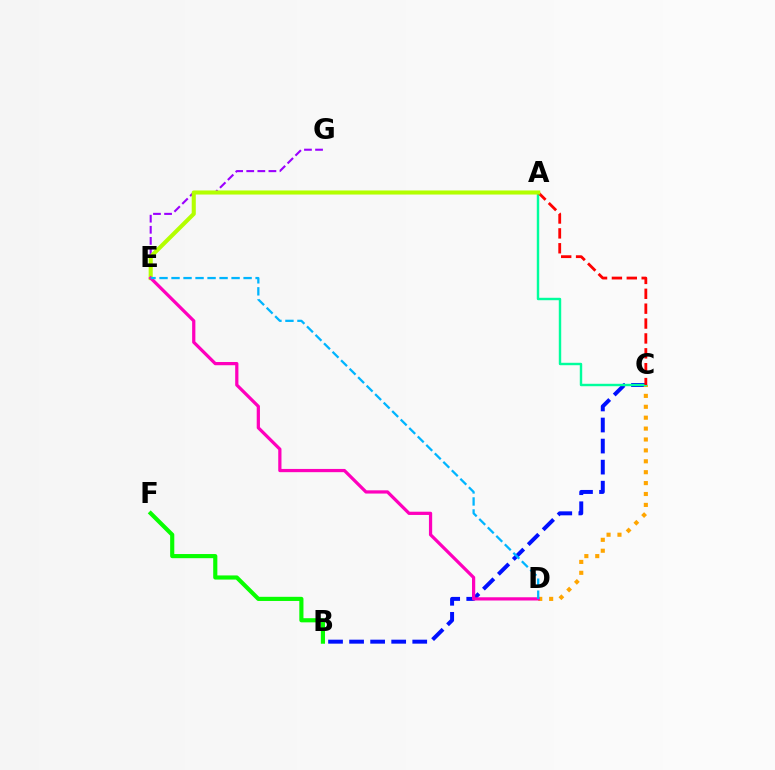{('B', 'C'): [{'color': '#0010ff', 'line_style': 'dashed', 'thickness': 2.86}], ('E', 'G'): [{'color': '#9b00ff', 'line_style': 'dashed', 'thickness': 1.51}], ('C', 'D'): [{'color': '#ffa500', 'line_style': 'dotted', 'thickness': 2.96}], ('A', 'C'): [{'color': '#00ff9d', 'line_style': 'solid', 'thickness': 1.75}, {'color': '#ff0000', 'line_style': 'dashed', 'thickness': 2.02}], ('A', 'E'): [{'color': '#b3ff00', 'line_style': 'solid', 'thickness': 2.94}], ('D', 'E'): [{'color': '#ff00bd', 'line_style': 'solid', 'thickness': 2.33}, {'color': '#00b5ff', 'line_style': 'dashed', 'thickness': 1.63}], ('B', 'F'): [{'color': '#08ff00', 'line_style': 'solid', 'thickness': 2.98}]}